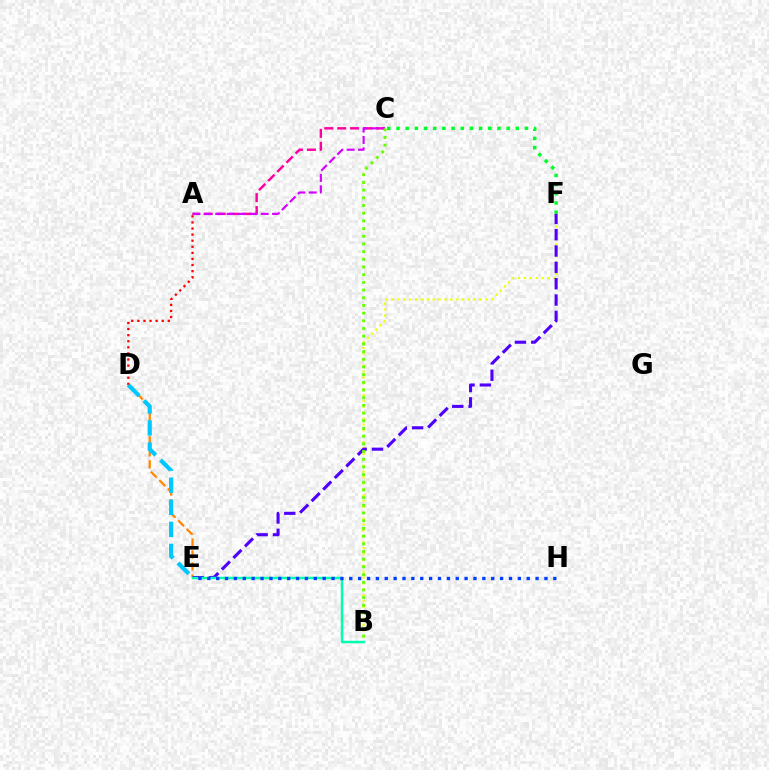{('D', 'E'): [{'color': '#ff8800', 'line_style': 'dashed', 'thickness': 1.63}, {'color': '#00c7ff', 'line_style': 'dashed', 'thickness': 3.0}], ('B', 'F'): [{'color': '#eeff00', 'line_style': 'dotted', 'thickness': 1.6}], ('C', 'F'): [{'color': '#00ff27', 'line_style': 'dotted', 'thickness': 2.49}], ('A', 'C'): [{'color': '#ff00a0', 'line_style': 'dashed', 'thickness': 1.76}, {'color': '#d600ff', 'line_style': 'dashed', 'thickness': 1.54}], ('E', 'F'): [{'color': '#4f00ff', 'line_style': 'dashed', 'thickness': 2.22}], ('A', 'D'): [{'color': '#ff0000', 'line_style': 'dotted', 'thickness': 1.65}], ('B', 'E'): [{'color': '#00ffaf', 'line_style': 'solid', 'thickness': 1.77}], ('E', 'H'): [{'color': '#003fff', 'line_style': 'dotted', 'thickness': 2.41}], ('B', 'C'): [{'color': '#66ff00', 'line_style': 'dotted', 'thickness': 2.09}]}